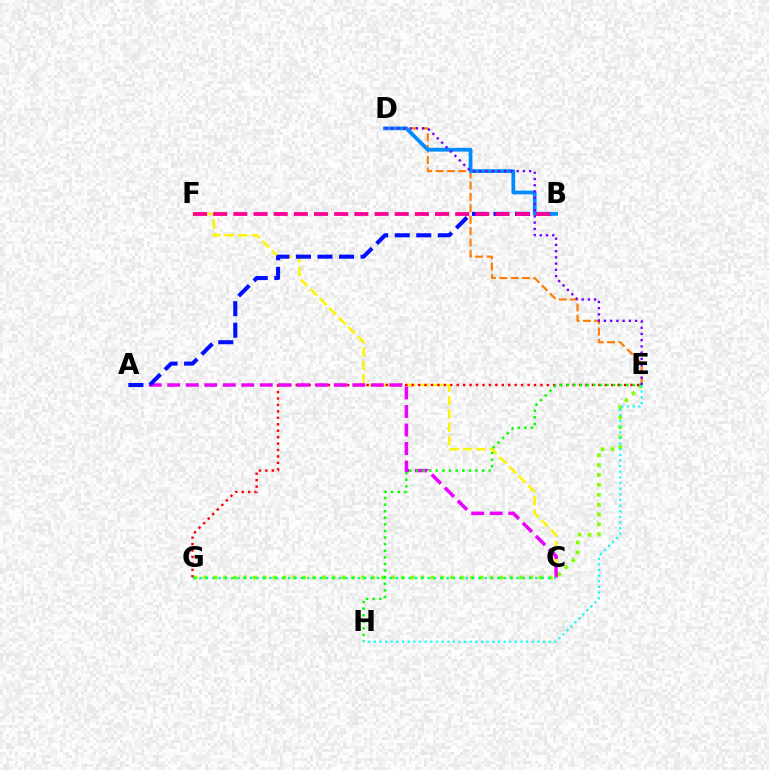{('C', 'F'): [{'color': '#fcf500', 'line_style': 'dashed', 'thickness': 1.82}], ('E', 'G'): [{'color': '#84ff00', 'line_style': 'dotted', 'thickness': 2.68}, {'color': '#ff0000', 'line_style': 'dotted', 'thickness': 1.75}], ('D', 'E'): [{'color': '#ff7c00', 'line_style': 'dashed', 'thickness': 1.55}, {'color': '#7200ff', 'line_style': 'dotted', 'thickness': 1.69}], ('A', 'C'): [{'color': '#ee00ff', 'line_style': 'dashed', 'thickness': 2.51}], ('C', 'G'): [{'color': '#00ff74', 'line_style': 'dotted', 'thickness': 1.72}], ('A', 'B'): [{'color': '#0010ff', 'line_style': 'dashed', 'thickness': 2.92}], ('B', 'D'): [{'color': '#008cff', 'line_style': 'solid', 'thickness': 2.7}], ('E', 'H'): [{'color': '#08ff00', 'line_style': 'dotted', 'thickness': 1.79}, {'color': '#00fff6', 'line_style': 'dotted', 'thickness': 1.53}], ('B', 'F'): [{'color': '#ff0094', 'line_style': 'dashed', 'thickness': 2.74}]}